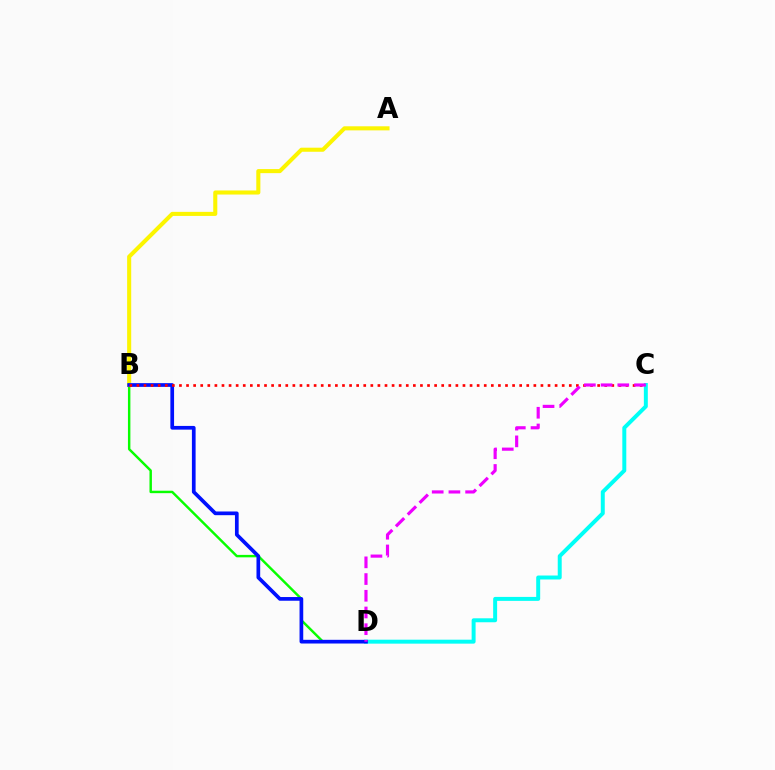{('C', 'D'): [{'color': '#00fff6', 'line_style': 'solid', 'thickness': 2.85}, {'color': '#ee00ff', 'line_style': 'dashed', 'thickness': 2.27}], ('B', 'D'): [{'color': '#08ff00', 'line_style': 'solid', 'thickness': 1.76}, {'color': '#0010ff', 'line_style': 'solid', 'thickness': 2.66}], ('A', 'B'): [{'color': '#fcf500', 'line_style': 'solid', 'thickness': 2.93}], ('B', 'C'): [{'color': '#ff0000', 'line_style': 'dotted', 'thickness': 1.93}]}